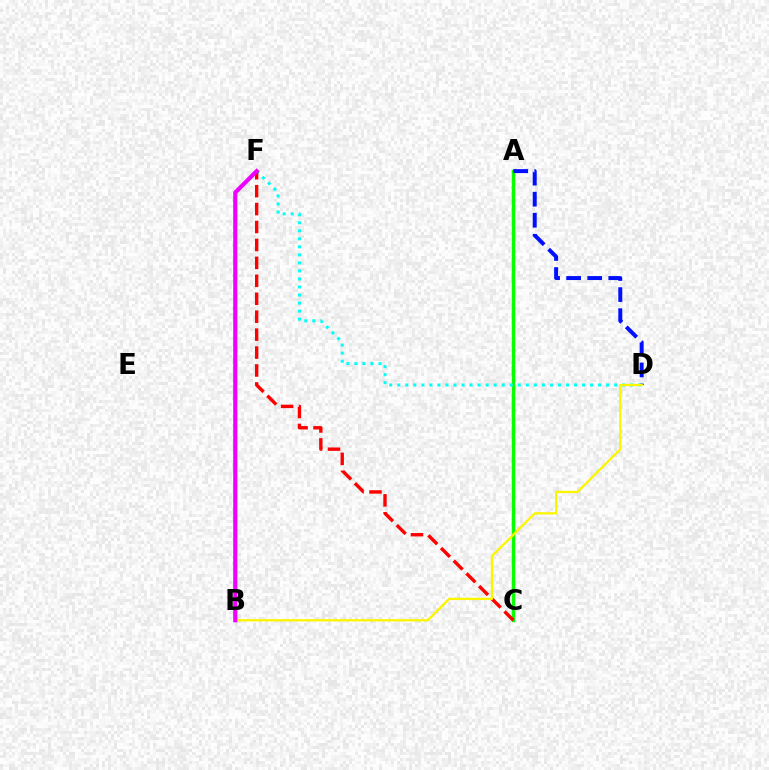{('A', 'C'): [{'color': '#08ff00', 'line_style': 'solid', 'thickness': 2.5}], ('D', 'F'): [{'color': '#00fff6', 'line_style': 'dotted', 'thickness': 2.18}], ('A', 'D'): [{'color': '#0010ff', 'line_style': 'dashed', 'thickness': 2.86}], ('C', 'F'): [{'color': '#ff0000', 'line_style': 'dashed', 'thickness': 2.44}], ('B', 'D'): [{'color': '#fcf500', 'line_style': 'solid', 'thickness': 1.66}], ('B', 'F'): [{'color': '#ee00ff', 'line_style': 'solid', 'thickness': 2.98}]}